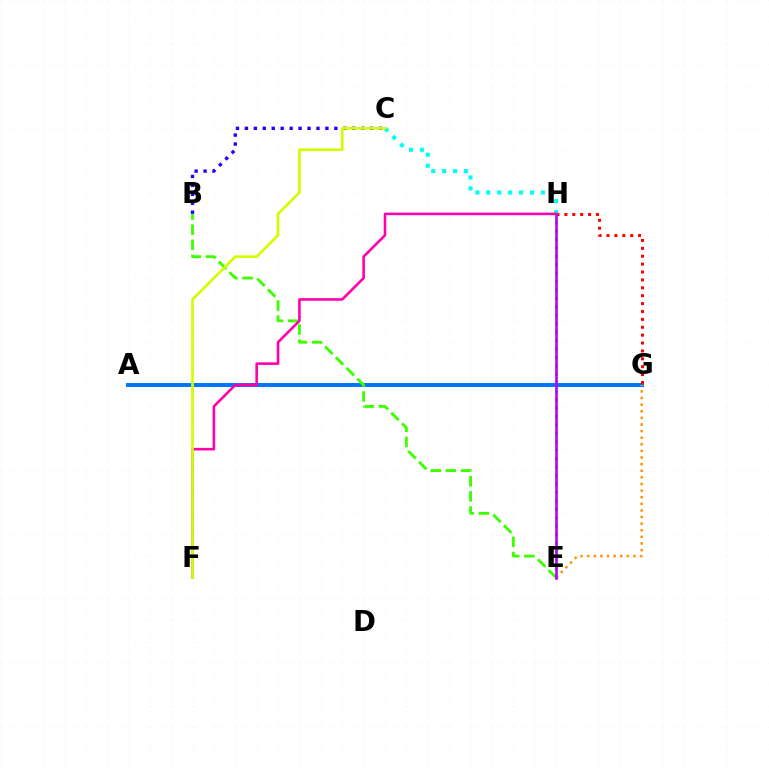{('A', 'G'): [{'color': '#0074ff', 'line_style': 'solid', 'thickness': 2.84}], ('B', 'C'): [{'color': '#2500ff', 'line_style': 'dotted', 'thickness': 2.43}], ('B', 'E'): [{'color': '#3dff00', 'line_style': 'dashed', 'thickness': 2.06}], ('G', 'H'): [{'color': '#ff0000', 'line_style': 'dotted', 'thickness': 2.14}], ('E', 'H'): [{'color': '#00ff5c', 'line_style': 'dotted', 'thickness': 2.29}, {'color': '#b900ff', 'line_style': 'solid', 'thickness': 1.88}], ('E', 'G'): [{'color': '#ff9400', 'line_style': 'dotted', 'thickness': 1.8}], ('C', 'H'): [{'color': '#00fff6', 'line_style': 'dotted', 'thickness': 2.97}], ('F', 'H'): [{'color': '#ff00ac', 'line_style': 'solid', 'thickness': 1.86}], ('C', 'F'): [{'color': '#d1ff00', 'line_style': 'solid', 'thickness': 1.94}]}